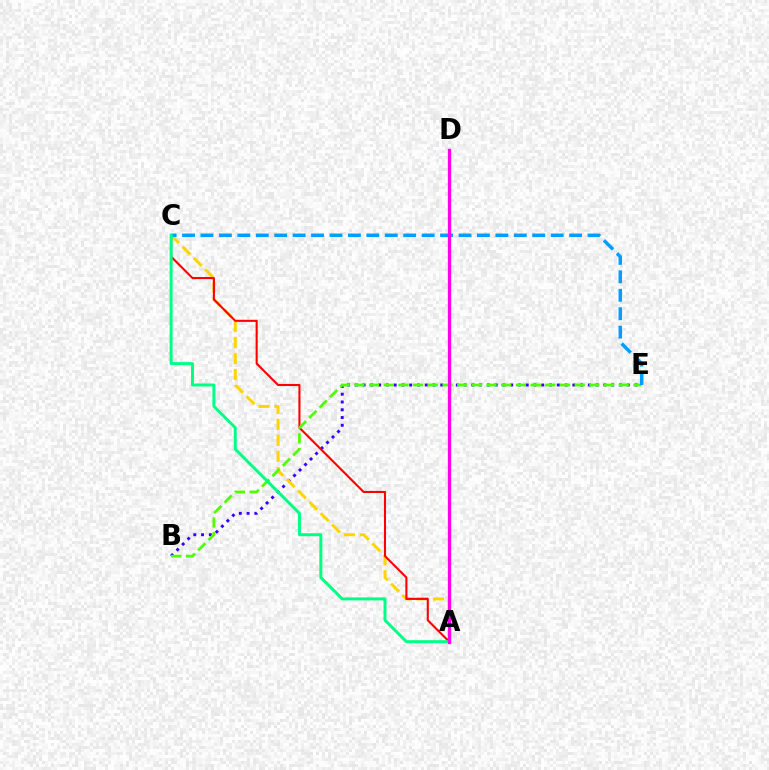{('B', 'E'): [{'color': '#3700ff', 'line_style': 'dotted', 'thickness': 2.11}, {'color': '#4fff00', 'line_style': 'dashed', 'thickness': 2.0}], ('A', 'C'): [{'color': '#ffd500', 'line_style': 'dashed', 'thickness': 2.18}, {'color': '#ff0000', 'line_style': 'solid', 'thickness': 1.51}, {'color': '#00ff86', 'line_style': 'solid', 'thickness': 2.15}], ('C', 'E'): [{'color': '#009eff', 'line_style': 'dashed', 'thickness': 2.5}], ('A', 'D'): [{'color': '#ff00ed', 'line_style': 'solid', 'thickness': 2.36}]}